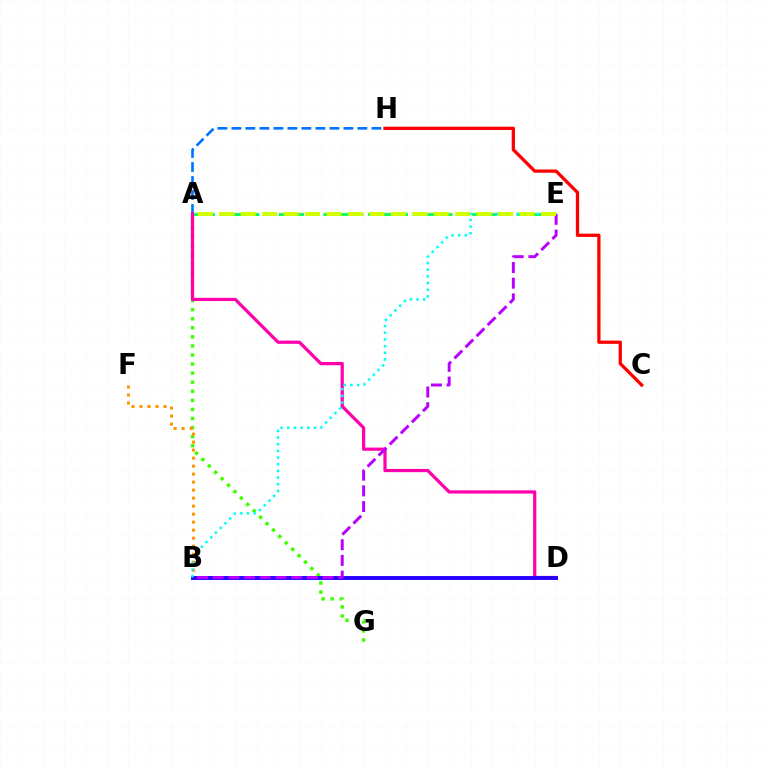{('C', 'H'): [{'color': '#ff0000', 'line_style': 'solid', 'thickness': 2.36}], ('A', 'G'): [{'color': '#3dff00', 'line_style': 'dotted', 'thickness': 2.46}], ('B', 'F'): [{'color': '#ff9400', 'line_style': 'dotted', 'thickness': 2.18}], ('A', 'E'): [{'color': '#00ff5c', 'line_style': 'dashed', 'thickness': 2.02}, {'color': '#d1ff00', 'line_style': 'dashed', 'thickness': 2.91}], ('A', 'H'): [{'color': '#0074ff', 'line_style': 'dashed', 'thickness': 1.9}], ('A', 'D'): [{'color': '#ff00ac', 'line_style': 'solid', 'thickness': 2.32}], ('B', 'D'): [{'color': '#2500ff', 'line_style': 'solid', 'thickness': 2.81}], ('B', 'E'): [{'color': '#00fff6', 'line_style': 'dotted', 'thickness': 1.81}, {'color': '#b900ff', 'line_style': 'dashed', 'thickness': 2.13}]}